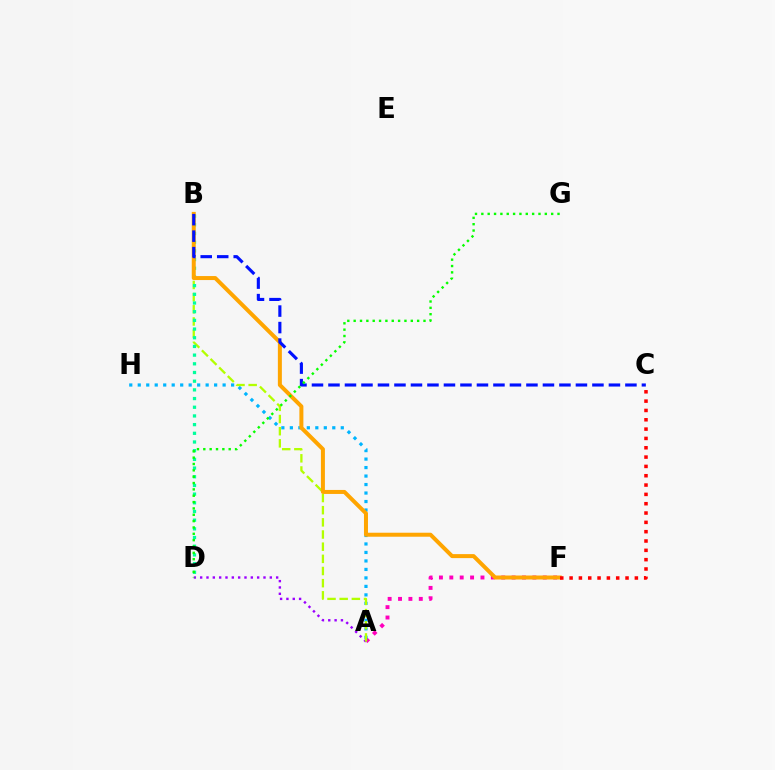{('A', 'F'): [{'color': '#ff00bd', 'line_style': 'dotted', 'thickness': 2.82}], ('A', 'D'): [{'color': '#9b00ff', 'line_style': 'dotted', 'thickness': 1.72}], ('A', 'H'): [{'color': '#00b5ff', 'line_style': 'dotted', 'thickness': 2.31}], ('A', 'B'): [{'color': '#b3ff00', 'line_style': 'dashed', 'thickness': 1.65}], ('B', 'D'): [{'color': '#00ff9d', 'line_style': 'dotted', 'thickness': 2.36}], ('B', 'F'): [{'color': '#ffa500', 'line_style': 'solid', 'thickness': 2.88}], ('C', 'F'): [{'color': '#ff0000', 'line_style': 'dotted', 'thickness': 2.53}], ('B', 'C'): [{'color': '#0010ff', 'line_style': 'dashed', 'thickness': 2.24}], ('D', 'G'): [{'color': '#08ff00', 'line_style': 'dotted', 'thickness': 1.72}]}